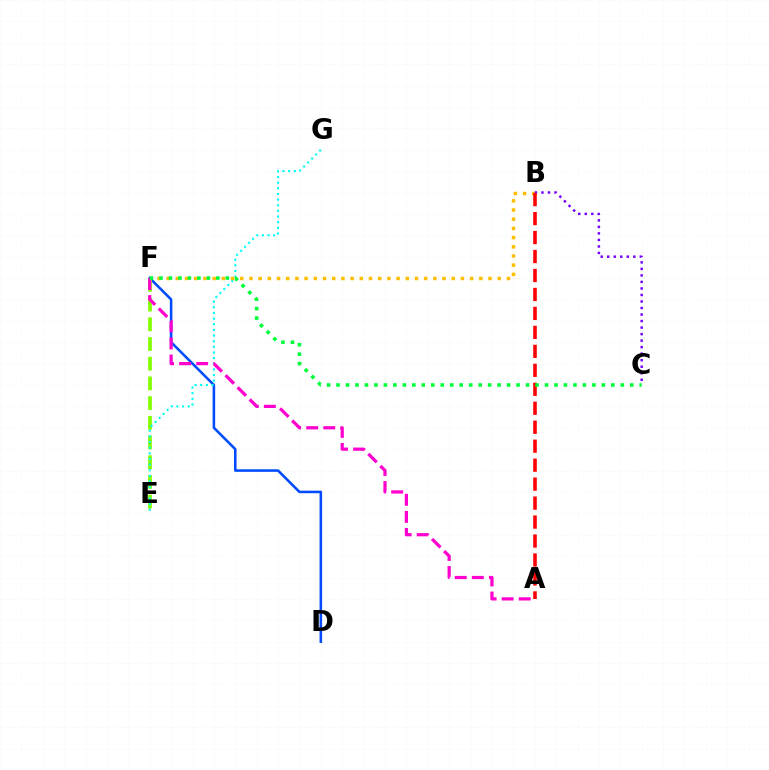{('D', 'F'): [{'color': '#004bff', 'line_style': 'solid', 'thickness': 1.84}], ('E', 'F'): [{'color': '#84ff00', 'line_style': 'dashed', 'thickness': 2.68}], ('E', 'G'): [{'color': '#00fff6', 'line_style': 'dotted', 'thickness': 1.53}], ('A', 'F'): [{'color': '#ff00cf', 'line_style': 'dashed', 'thickness': 2.32}], ('B', 'F'): [{'color': '#ffbd00', 'line_style': 'dotted', 'thickness': 2.5}], ('B', 'C'): [{'color': '#7200ff', 'line_style': 'dotted', 'thickness': 1.77}], ('A', 'B'): [{'color': '#ff0000', 'line_style': 'dashed', 'thickness': 2.58}], ('C', 'F'): [{'color': '#00ff39', 'line_style': 'dotted', 'thickness': 2.57}]}